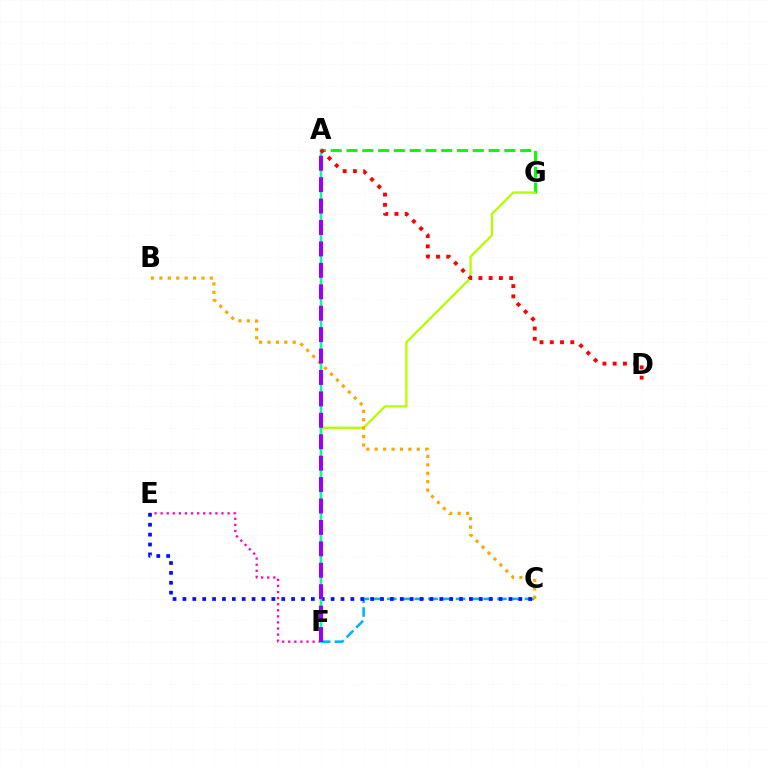{('C', 'F'): [{'color': '#00b5ff', 'line_style': 'dashed', 'thickness': 1.87}], ('A', 'G'): [{'color': '#08ff00', 'line_style': 'dashed', 'thickness': 2.14}], ('E', 'F'): [{'color': '#ff00bd', 'line_style': 'dotted', 'thickness': 1.65}], ('C', 'E'): [{'color': '#0010ff', 'line_style': 'dotted', 'thickness': 2.68}], ('F', 'G'): [{'color': '#b3ff00', 'line_style': 'solid', 'thickness': 1.64}], ('A', 'F'): [{'color': '#00ff9d', 'line_style': 'solid', 'thickness': 1.78}, {'color': '#9b00ff', 'line_style': 'dashed', 'thickness': 2.91}], ('A', 'D'): [{'color': '#ff0000', 'line_style': 'dotted', 'thickness': 2.79}], ('B', 'C'): [{'color': '#ffa500', 'line_style': 'dotted', 'thickness': 2.28}]}